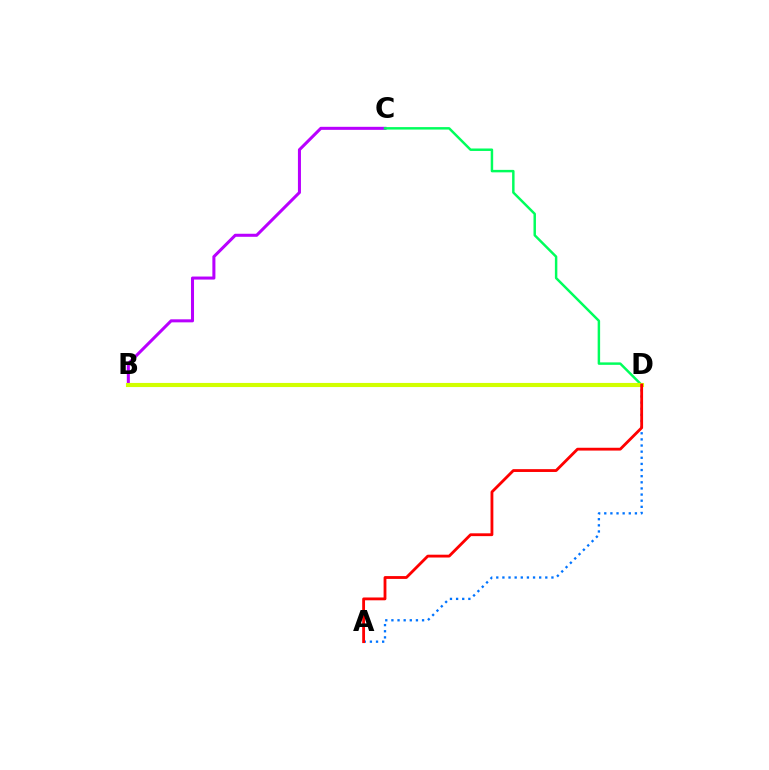{('B', 'C'): [{'color': '#b900ff', 'line_style': 'solid', 'thickness': 2.19}], ('C', 'D'): [{'color': '#00ff5c', 'line_style': 'solid', 'thickness': 1.77}], ('A', 'D'): [{'color': '#0074ff', 'line_style': 'dotted', 'thickness': 1.67}, {'color': '#ff0000', 'line_style': 'solid', 'thickness': 2.03}], ('B', 'D'): [{'color': '#d1ff00', 'line_style': 'solid', 'thickness': 2.97}]}